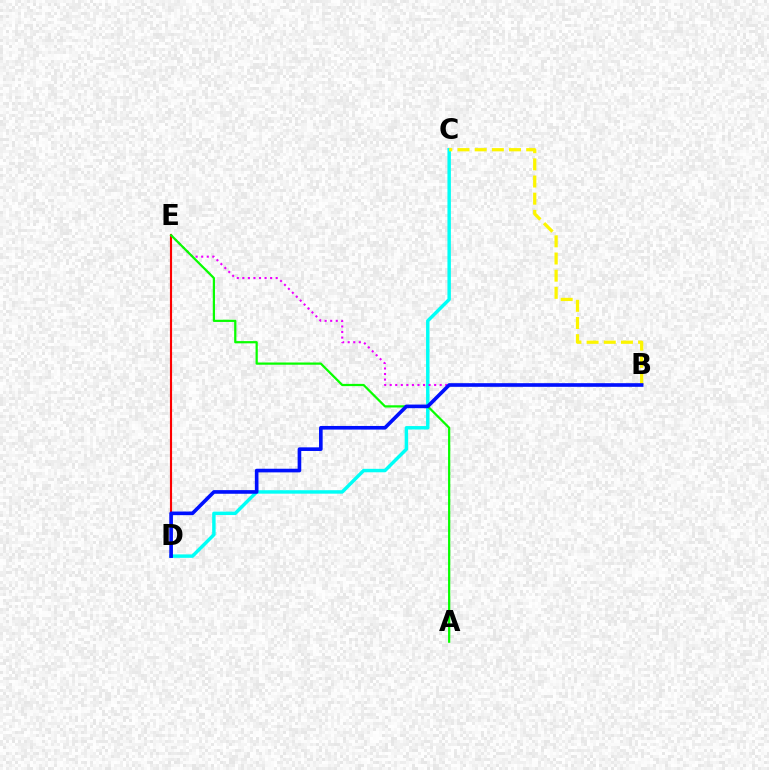{('C', 'D'): [{'color': '#00fff6', 'line_style': 'solid', 'thickness': 2.48}], ('B', 'E'): [{'color': '#ee00ff', 'line_style': 'dotted', 'thickness': 1.51}], ('D', 'E'): [{'color': '#ff0000', 'line_style': 'solid', 'thickness': 1.54}], ('B', 'C'): [{'color': '#fcf500', 'line_style': 'dashed', 'thickness': 2.33}], ('A', 'E'): [{'color': '#08ff00', 'line_style': 'solid', 'thickness': 1.61}], ('B', 'D'): [{'color': '#0010ff', 'line_style': 'solid', 'thickness': 2.62}]}